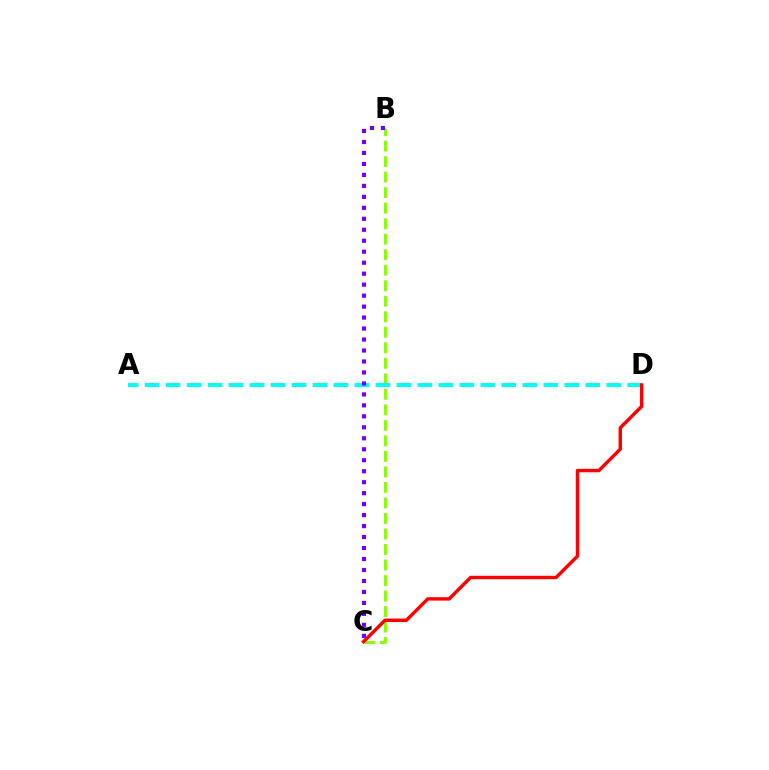{('B', 'C'): [{'color': '#84ff00', 'line_style': 'dashed', 'thickness': 2.11}, {'color': '#7200ff', 'line_style': 'dotted', 'thickness': 2.98}], ('A', 'D'): [{'color': '#00fff6', 'line_style': 'dashed', 'thickness': 2.85}], ('C', 'D'): [{'color': '#ff0000', 'line_style': 'solid', 'thickness': 2.46}]}